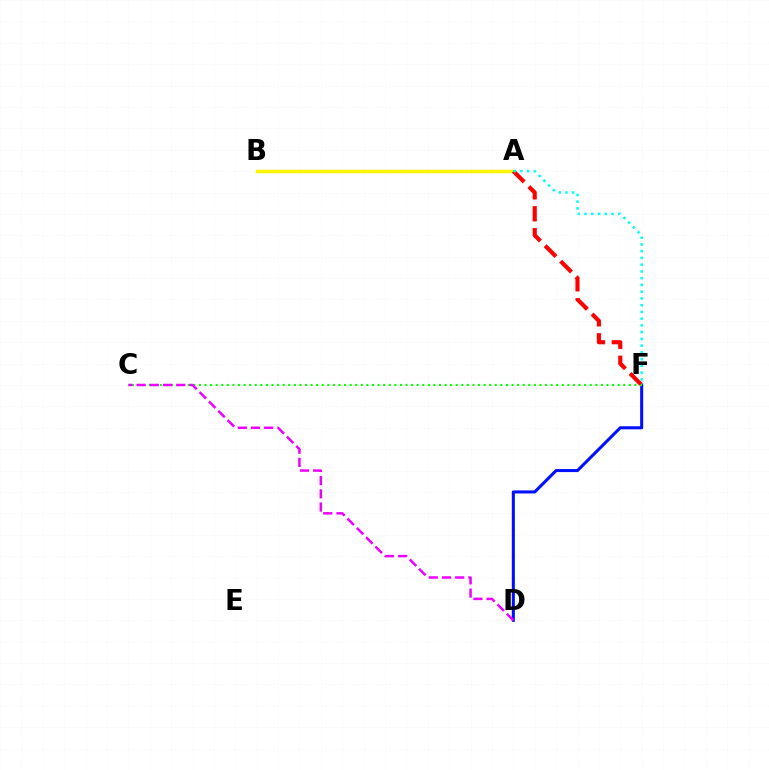{('D', 'F'): [{'color': '#0010ff', 'line_style': 'solid', 'thickness': 2.2}], ('A', 'B'): [{'color': '#fcf500', 'line_style': 'solid', 'thickness': 2.5}], ('C', 'F'): [{'color': '#08ff00', 'line_style': 'dotted', 'thickness': 1.52}], ('A', 'F'): [{'color': '#ff0000', 'line_style': 'dashed', 'thickness': 2.98}, {'color': '#00fff6', 'line_style': 'dotted', 'thickness': 1.83}], ('C', 'D'): [{'color': '#ee00ff', 'line_style': 'dashed', 'thickness': 1.79}]}